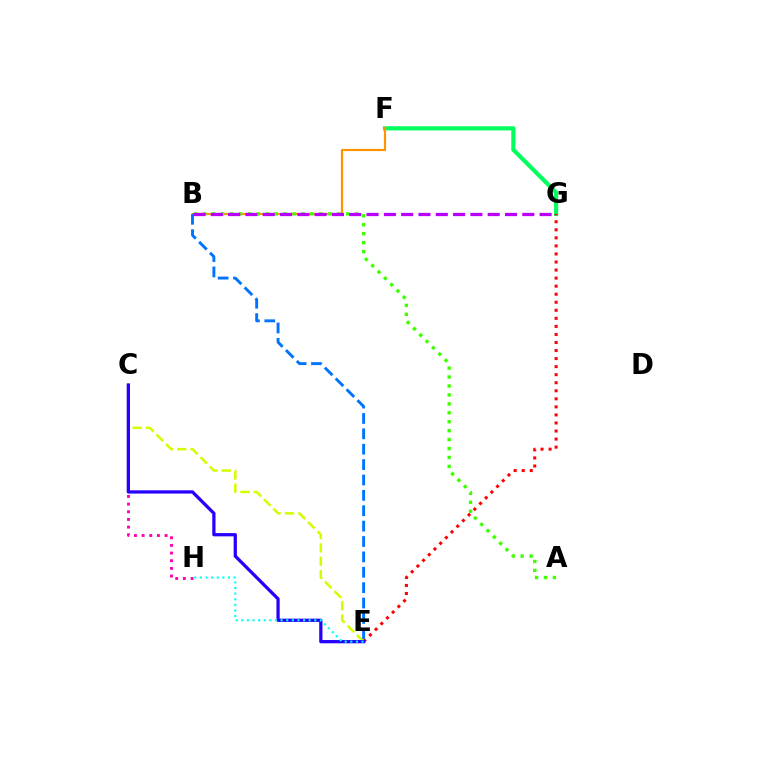{('F', 'G'): [{'color': '#00ff5c', 'line_style': 'solid', 'thickness': 2.98}], ('C', 'H'): [{'color': '#ff00ac', 'line_style': 'dotted', 'thickness': 2.08}], ('B', 'F'): [{'color': '#ff9400', 'line_style': 'solid', 'thickness': 1.58}], ('C', 'E'): [{'color': '#d1ff00', 'line_style': 'dashed', 'thickness': 1.81}, {'color': '#2500ff', 'line_style': 'solid', 'thickness': 2.34}], ('A', 'B'): [{'color': '#3dff00', 'line_style': 'dotted', 'thickness': 2.43}], ('E', 'G'): [{'color': '#ff0000', 'line_style': 'dotted', 'thickness': 2.19}], ('B', 'G'): [{'color': '#b900ff', 'line_style': 'dashed', 'thickness': 2.35}], ('E', 'H'): [{'color': '#00fff6', 'line_style': 'dotted', 'thickness': 1.53}], ('B', 'E'): [{'color': '#0074ff', 'line_style': 'dashed', 'thickness': 2.09}]}